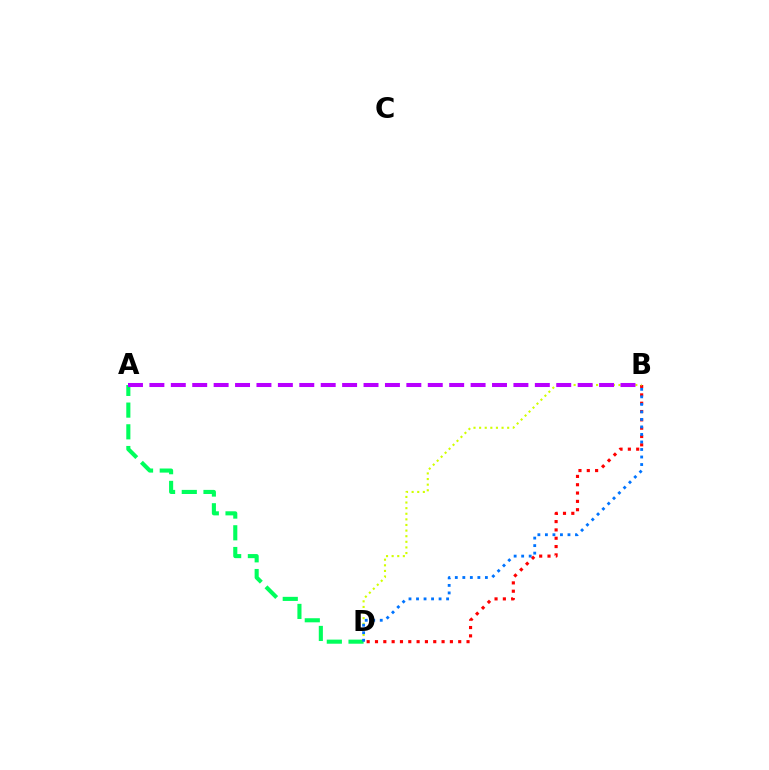{('B', 'D'): [{'color': '#ff0000', 'line_style': 'dotted', 'thickness': 2.26}, {'color': '#d1ff00', 'line_style': 'dotted', 'thickness': 1.52}, {'color': '#0074ff', 'line_style': 'dotted', 'thickness': 2.04}], ('A', 'D'): [{'color': '#00ff5c', 'line_style': 'dashed', 'thickness': 2.95}], ('A', 'B'): [{'color': '#b900ff', 'line_style': 'dashed', 'thickness': 2.91}]}